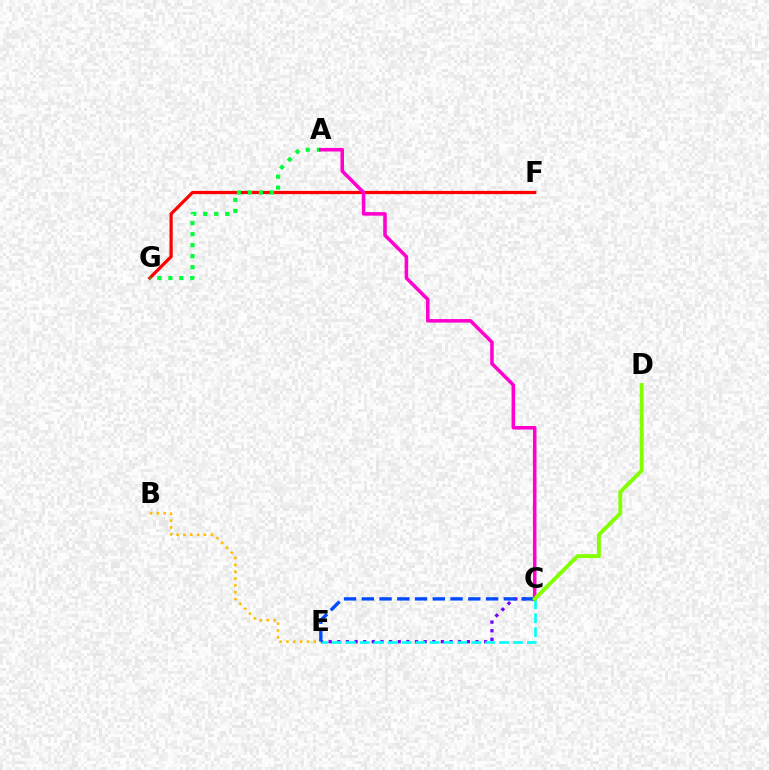{('F', 'G'): [{'color': '#ff0000', 'line_style': 'solid', 'thickness': 2.32}], ('A', 'G'): [{'color': '#00ff39', 'line_style': 'dotted', 'thickness': 2.99}], ('A', 'C'): [{'color': '#ff00cf', 'line_style': 'solid', 'thickness': 2.55}], ('B', 'E'): [{'color': '#ffbd00', 'line_style': 'dotted', 'thickness': 1.86}], ('C', 'E'): [{'color': '#7200ff', 'line_style': 'dotted', 'thickness': 2.35}, {'color': '#00fff6', 'line_style': 'dashed', 'thickness': 1.89}, {'color': '#004bff', 'line_style': 'dashed', 'thickness': 2.41}], ('C', 'D'): [{'color': '#84ff00', 'line_style': 'solid', 'thickness': 2.81}]}